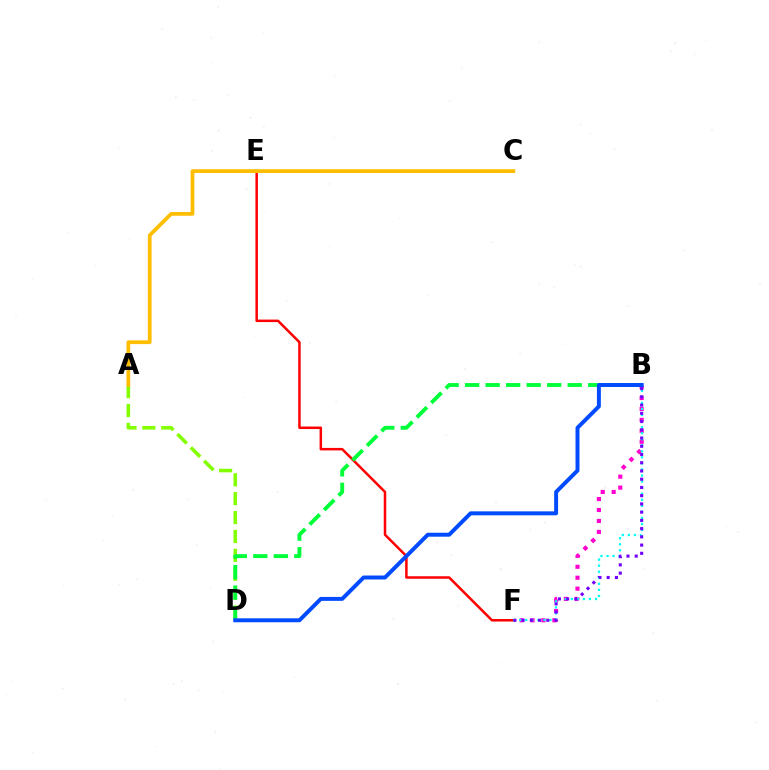{('A', 'D'): [{'color': '#84ff00', 'line_style': 'dashed', 'thickness': 2.57}], ('E', 'F'): [{'color': '#ff0000', 'line_style': 'solid', 'thickness': 1.8}], ('B', 'F'): [{'color': '#ff00cf', 'line_style': 'dotted', 'thickness': 2.97}, {'color': '#00fff6', 'line_style': 'dotted', 'thickness': 1.64}, {'color': '#7200ff', 'line_style': 'dotted', 'thickness': 2.24}], ('A', 'C'): [{'color': '#ffbd00', 'line_style': 'solid', 'thickness': 2.69}], ('B', 'D'): [{'color': '#00ff39', 'line_style': 'dashed', 'thickness': 2.79}, {'color': '#004bff', 'line_style': 'solid', 'thickness': 2.84}]}